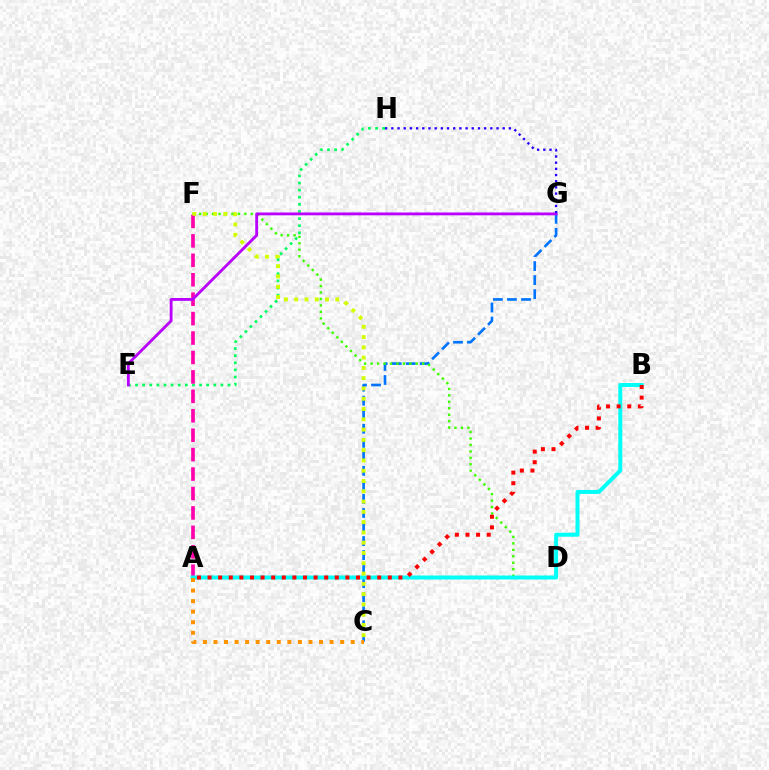{('E', 'H'): [{'color': '#00ff5c', 'line_style': 'dotted', 'thickness': 1.93}], ('C', 'G'): [{'color': '#0074ff', 'line_style': 'dashed', 'thickness': 1.91}], ('D', 'F'): [{'color': '#3dff00', 'line_style': 'dotted', 'thickness': 1.75}], ('A', 'F'): [{'color': '#ff00ac', 'line_style': 'dashed', 'thickness': 2.64}], ('A', 'B'): [{'color': '#00fff6', 'line_style': 'solid', 'thickness': 2.87}, {'color': '#ff0000', 'line_style': 'dotted', 'thickness': 2.88}], ('A', 'C'): [{'color': '#ff9400', 'line_style': 'dotted', 'thickness': 2.87}], ('C', 'F'): [{'color': '#d1ff00', 'line_style': 'dotted', 'thickness': 2.79}], ('E', 'G'): [{'color': '#b900ff', 'line_style': 'solid', 'thickness': 2.04}], ('G', 'H'): [{'color': '#2500ff', 'line_style': 'dotted', 'thickness': 1.68}]}